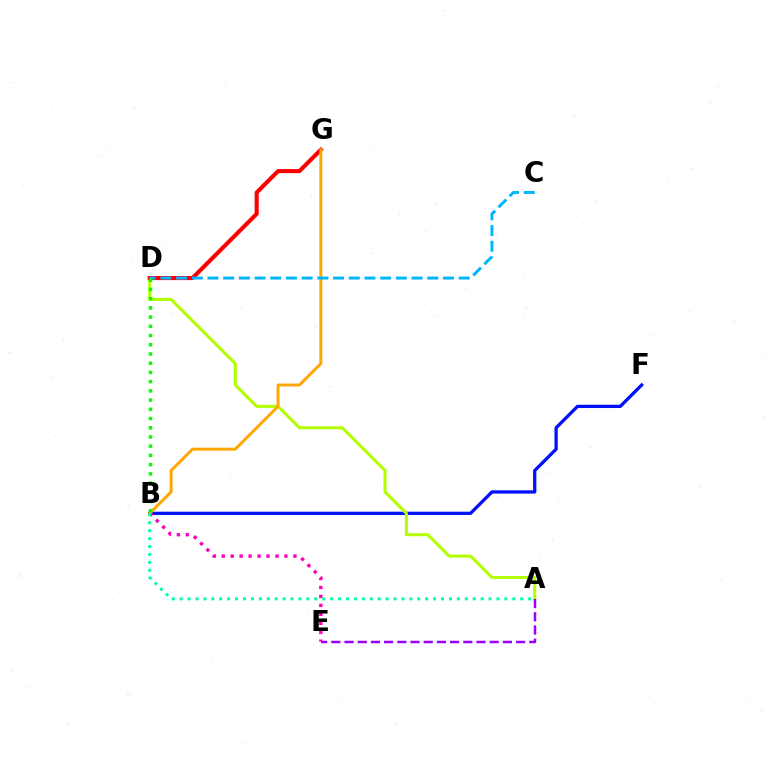{('B', 'F'): [{'color': '#0010ff', 'line_style': 'solid', 'thickness': 2.35}], ('A', 'D'): [{'color': '#b3ff00', 'line_style': 'solid', 'thickness': 2.19}], ('A', 'E'): [{'color': '#9b00ff', 'line_style': 'dashed', 'thickness': 1.79}], ('B', 'E'): [{'color': '#ff00bd', 'line_style': 'dotted', 'thickness': 2.43}], ('D', 'G'): [{'color': '#ff0000', 'line_style': 'solid', 'thickness': 2.95}], ('B', 'G'): [{'color': '#ffa500', 'line_style': 'solid', 'thickness': 2.1}], ('C', 'D'): [{'color': '#00b5ff', 'line_style': 'dashed', 'thickness': 2.13}], ('B', 'D'): [{'color': '#08ff00', 'line_style': 'dotted', 'thickness': 2.5}], ('A', 'B'): [{'color': '#00ff9d', 'line_style': 'dotted', 'thickness': 2.15}]}